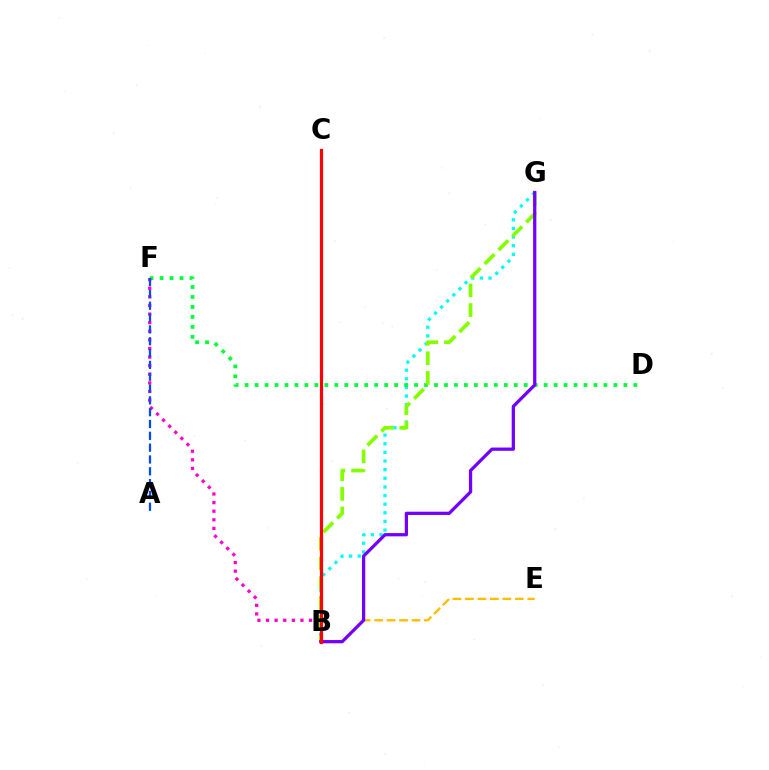{('B', 'E'): [{'color': '#ffbd00', 'line_style': 'dashed', 'thickness': 1.69}], ('B', 'G'): [{'color': '#00fff6', 'line_style': 'dotted', 'thickness': 2.35}, {'color': '#84ff00', 'line_style': 'dashed', 'thickness': 2.66}, {'color': '#7200ff', 'line_style': 'solid', 'thickness': 2.34}], ('D', 'F'): [{'color': '#00ff39', 'line_style': 'dotted', 'thickness': 2.71}], ('B', 'F'): [{'color': '#ff00cf', 'line_style': 'dotted', 'thickness': 2.34}], ('A', 'F'): [{'color': '#004bff', 'line_style': 'dashed', 'thickness': 1.61}], ('B', 'C'): [{'color': '#ff0000', 'line_style': 'solid', 'thickness': 2.29}]}